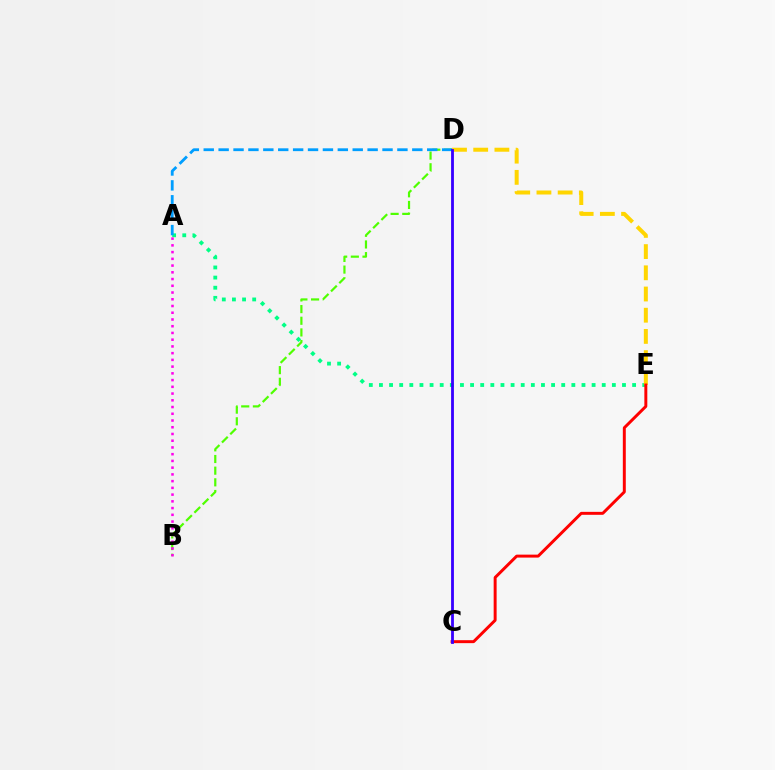{('A', 'E'): [{'color': '#00ff86', 'line_style': 'dotted', 'thickness': 2.75}], ('B', 'D'): [{'color': '#4fff00', 'line_style': 'dashed', 'thickness': 1.58}], ('D', 'E'): [{'color': '#ffd500', 'line_style': 'dashed', 'thickness': 2.88}], ('A', 'D'): [{'color': '#009eff', 'line_style': 'dashed', 'thickness': 2.02}], ('A', 'B'): [{'color': '#ff00ed', 'line_style': 'dotted', 'thickness': 1.83}], ('C', 'E'): [{'color': '#ff0000', 'line_style': 'solid', 'thickness': 2.13}], ('C', 'D'): [{'color': '#3700ff', 'line_style': 'solid', 'thickness': 2.03}]}